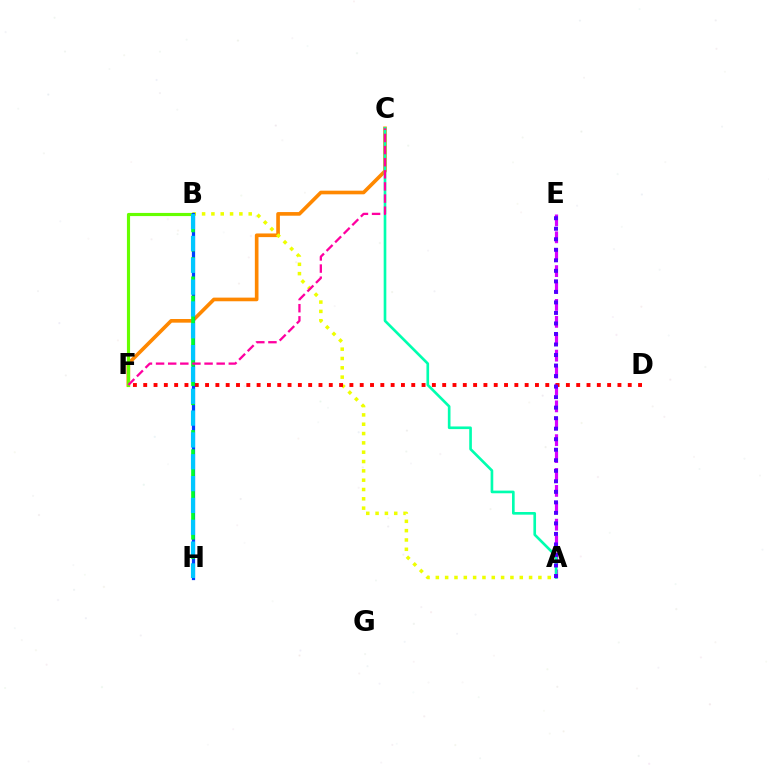{('A', 'E'): [{'color': '#d600ff', 'line_style': 'dashed', 'thickness': 2.3}, {'color': '#4f00ff', 'line_style': 'dotted', 'thickness': 2.86}], ('C', 'F'): [{'color': '#ff8800', 'line_style': 'solid', 'thickness': 2.62}, {'color': '#ff00a0', 'line_style': 'dashed', 'thickness': 1.65}], ('A', 'B'): [{'color': '#eeff00', 'line_style': 'dotted', 'thickness': 2.53}], ('D', 'F'): [{'color': '#ff0000', 'line_style': 'dotted', 'thickness': 2.8}], ('B', 'F'): [{'color': '#66ff00', 'line_style': 'solid', 'thickness': 2.27}], ('B', 'H'): [{'color': '#003fff', 'line_style': 'solid', 'thickness': 2.33}, {'color': '#00ff27', 'line_style': 'dashed', 'thickness': 2.61}, {'color': '#00c7ff', 'line_style': 'dashed', 'thickness': 2.97}], ('A', 'C'): [{'color': '#00ffaf', 'line_style': 'solid', 'thickness': 1.91}]}